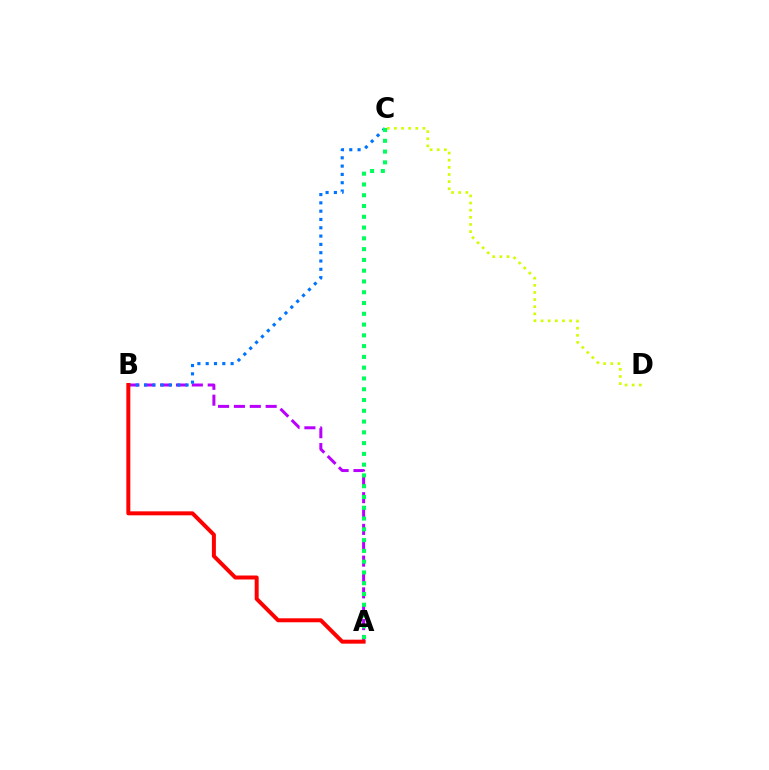{('A', 'B'): [{'color': '#b900ff', 'line_style': 'dashed', 'thickness': 2.16}, {'color': '#ff0000', 'line_style': 'solid', 'thickness': 2.86}], ('C', 'D'): [{'color': '#d1ff00', 'line_style': 'dotted', 'thickness': 1.94}], ('B', 'C'): [{'color': '#0074ff', 'line_style': 'dotted', 'thickness': 2.26}], ('A', 'C'): [{'color': '#00ff5c', 'line_style': 'dotted', 'thickness': 2.93}]}